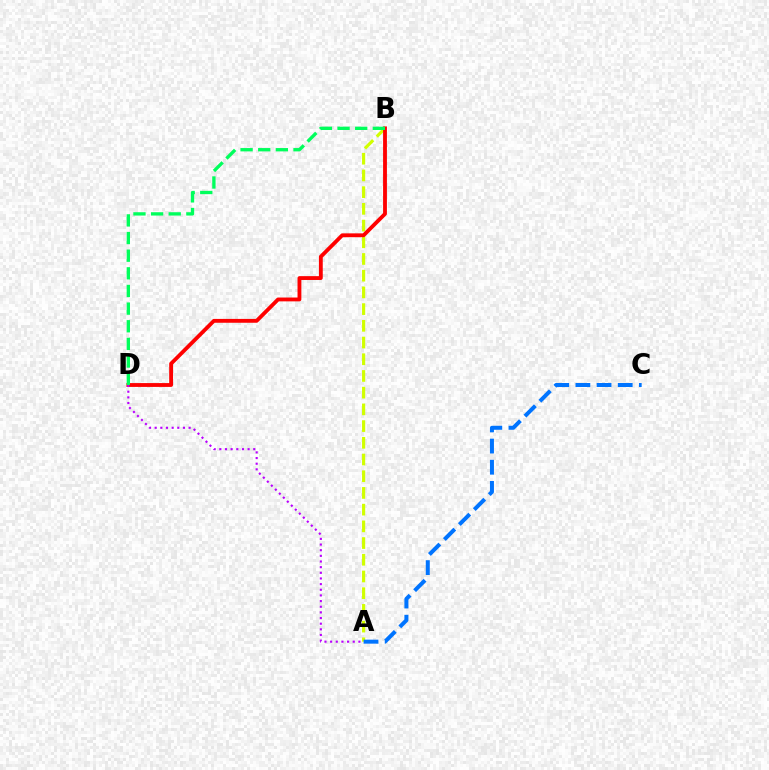{('A', 'B'): [{'color': '#d1ff00', 'line_style': 'dashed', 'thickness': 2.27}], ('A', 'C'): [{'color': '#0074ff', 'line_style': 'dashed', 'thickness': 2.87}], ('B', 'D'): [{'color': '#ff0000', 'line_style': 'solid', 'thickness': 2.76}, {'color': '#00ff5c', 'line_style': 'dashed', 'thickness': 2.4}], ('A', 'D'): [{'color': '#b900ff', 'line_style': 'dotted', 'thickness': 1.54}]}